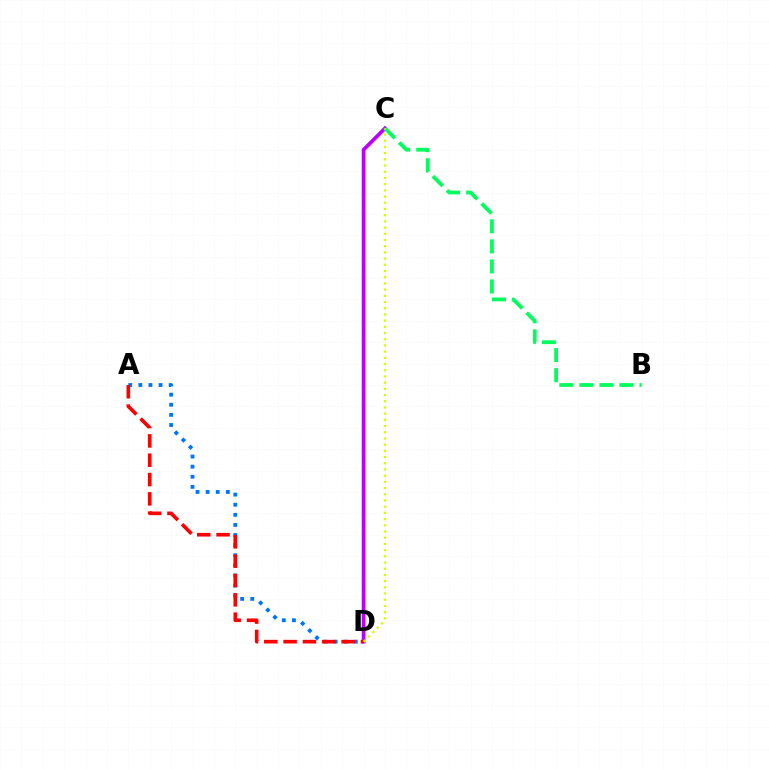{('C', 'D'): [{'color': '#b900ff', 'line_style': 'solid', 'thickness': 2.7}, {'color': '#d1ff00', 'line_style': 'dotted', 'thickness': 1.69}], ('A', 'D'): [{'color': '#0074ff', 'line_style': 'dotted', 'thickness': 2.75}, {'color': '#ff0000', 'line_style': 'dashed', 'thickness': 2.63}], ('B', 'C'): [{'color': '#00ff5c', 'line_style': 'dashed', 'thickness': 2.72}]}